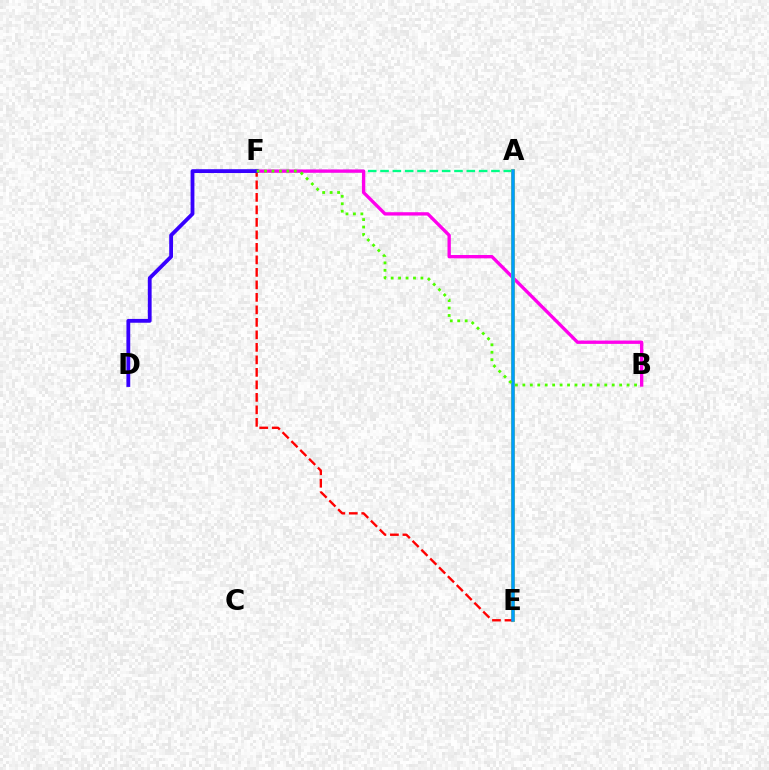{('A', 'F'): [{'color': '#00ff86', 'line_style': 'dashed', 'thickness': 1.67}], ('B', 'F'): [{'color': '#ff00ed', 'line_style': 'solid', 'thickness': 2.4}, {'color': '#4fff00', 'line_style': 'dotted', 'thickness': 2.02}], ('A', 'E'): [{'color': '#ffd500', 'line_style': 'solid', 'thickness': 2.89}, {'color': '#009eff', 'line_style': 'solid', 'thickness': 2.54}], ('E', 'F'): [{'color': '#ff0000', 'line_style': 'dashed', 'thickness': 1.7}], ('D', 'F'): [{'color': '#3700ff', 'line_style': 'solid', 'thickness': 2.74}]}